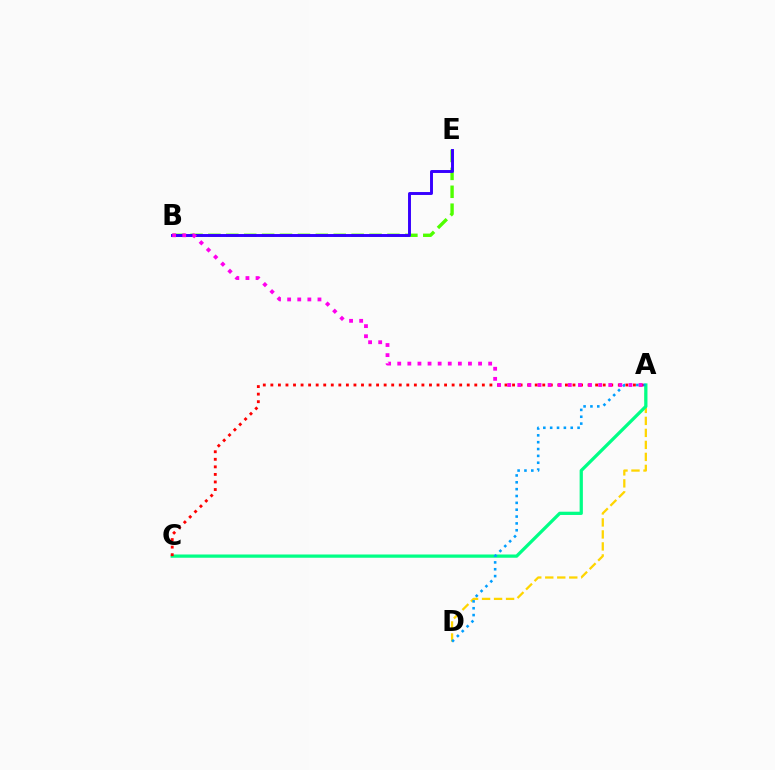{('A', 'D'): [{'color': '#ffd500', 'line_style': 'dashed', 'thickness': 1.63}, {'color': '#009eff', 'line_style': 'dotted', 'thickness': 1.86}], ('B', 'E'): [{'color': '#4fff00', 'line_style': 'dashed', 'thickness': 2.43}, {'color': '#3700ff', 'line_style': 'solid', 'thickness': 2.11}], ('A', 'C'): [{'color': '#00ff86', 'line_style': 'solid', 'thickness': 2.34}, {'color': '#ff0000', 'line_style': 'dotted', 'thickness': 2.05}], ('A', 'B'): [{'color': '#ff00ed', 'line_style': 'dotted', 'thickness': 2.75}]}